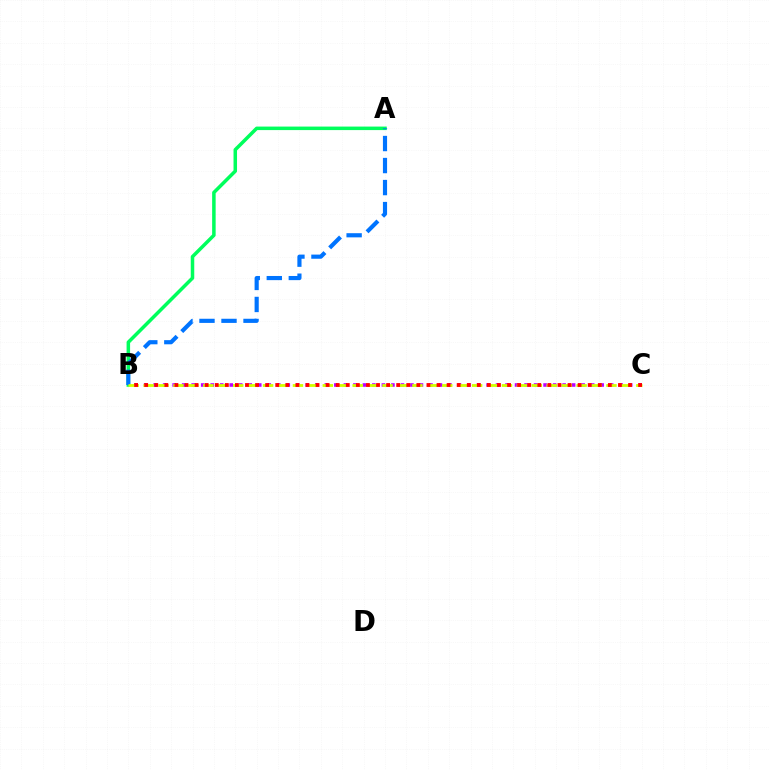{('B', 'C'): [{'color': '#b900ff', 'line_style': 'dotted', 'thickness': 2.58}, {'color': '#d1ff00', 'line_style': 'dashed', 'thickness': 2.03}, {'color': '#ff0000', 'line_style': 'dotted', 'thickness': 2.74}], ('A', 'B'): [{'color': '#00ff5c', 'line_style': 'solid', 'thickness': 2.53}, {'color': '#0074ff', 'line_style': 'dashed', 'thickness': 2.99}]}